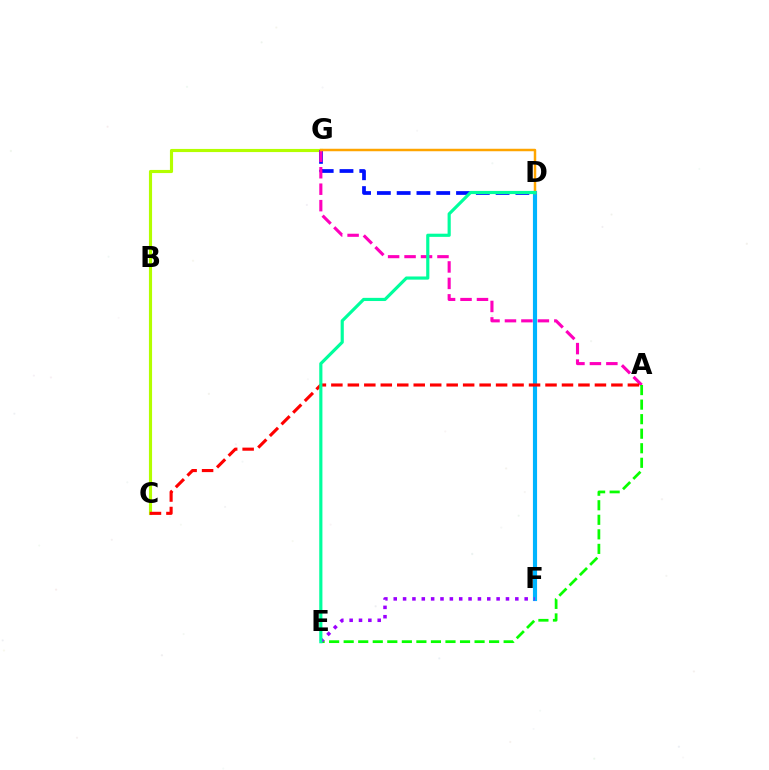{('D', 'F'): [{'color': '#00b5ff', 'line_style': 'solid', 'thickness': 2.98}], ('C', 'G'): [{'color': '#b3ff00', 'line_style': 'solid', 'thickness': 2.26}], ('D', 'G'): [{'color': '#0010ff', 'line_style': 'dashed', 'thickness': 2.69}, {'color': '#ffa500', 'line_style': 'solid', 'thickness': 1.79}], ('A', 'G'): [{'color': '#ff00bd', 'line_style': 'dashed', 'thickness': 2.24}], ('A', 'E'): [{'color': '#08ff00', 'line_style': 'dashed', 'thickness': 1.98}], ('A', 'C'): [{'color': '#ff0000', 'line_style': 'dashed', 'thickness': 2.24}], ('E', 'F'): [{'color': '#9b00ff', 'line_style': 'dotted', 'thickness': 2.54}], ('D', 'E'): [{'color': '#00ff9d', 'line_style': 'solid', 'thickness': 2.28}]}